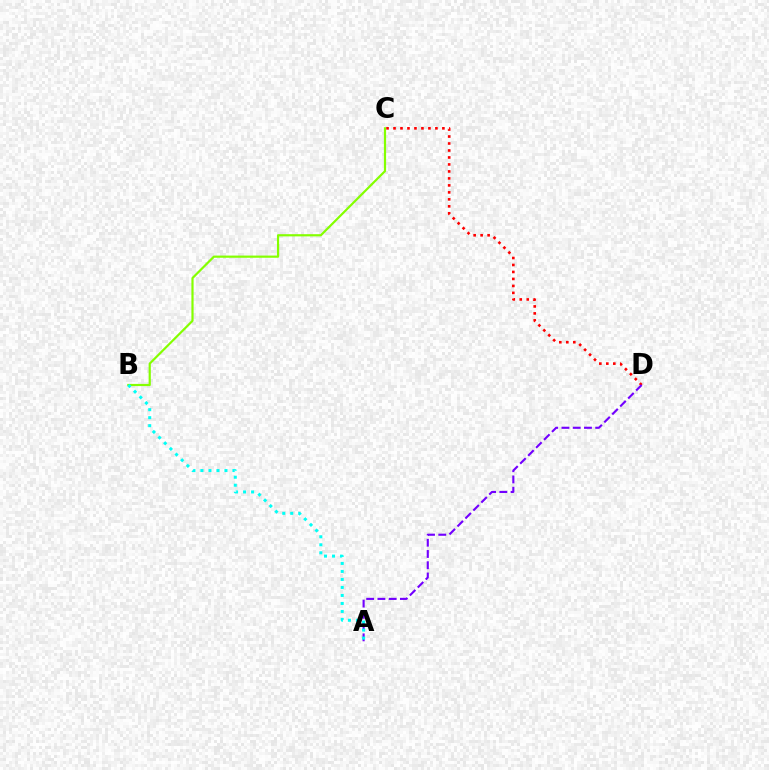{('C', 'D'): [{'color': '#ff0000', 'line_style': 'dotted', 'thickness': 1.9}], ('A', 'D'): [{'color': '#7200ff', 'line_style': 'dashed', 'thickness': 1.53}], ('B', 'C'): [{'color': '#84ff00', 'line_style': 'solid', 'thickness': 1.58}], ('A', 'B'): [{'color': '#00fff6', 'line_style': 'dotted', 'thickness': 2.17}]}